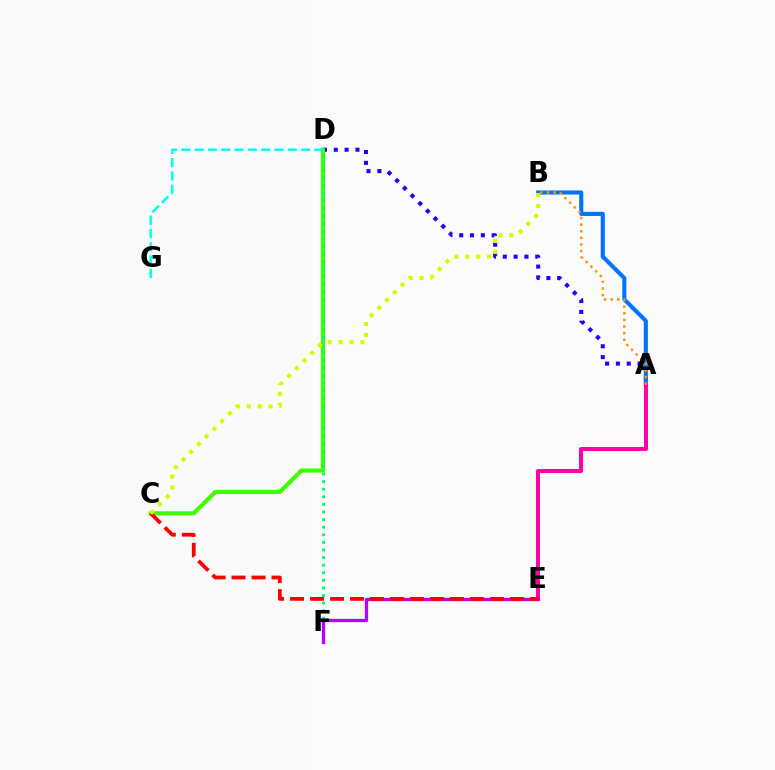{('A', 'D'): [{'color': '#2500ff', 'line_style': 'dotted', 'thickness': 2.94}], ('A', 'B'): [{'color': '#0074ff', 'line_style': 'solid', 'thickness': 2.95}, {'color': '#ff9400', 'line_style': 'dotted', 'thickness': 1.8}], ('A', 'E'): [{'color': '#ff00ac', 'line_style': 'solid', 'thickness': 2.9}], ('C', 'D'): [{'color': '#3dff00', 'line_style': 'solid', 'thickness': 3.0}], ('D', 'F'): [{'color': '#00ff5c', 'line_style': 'dotted', 'thickness': 2.06}], ('E', 'F'): [{'color': '#b900ff', 'line_style': 'solid', 'thickness': 2.36}], ('D', 'G'): [{'color': '#00fff6', 'line_style': 'dashed', 'thickness': 1.81}], ('C', 'E'): [{'color': '#ff0000', 'line_style': 'dashed', 'thickness': 2.71}], ('B', 'C'): [{'color': '#d1ff00', 'line_style': 'dotted', 'thickness': 2.96}]}